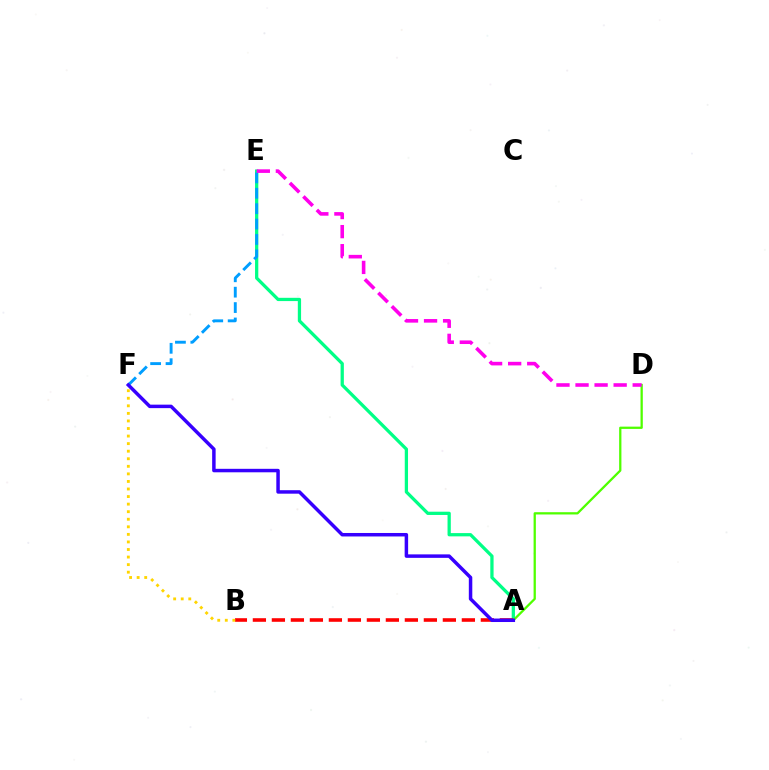{('A', 'E'): [{'color': '#00ff86', 'line_style': 'solid', 'thickness': 2.35}], ('E', 'F'): [{'color': '#009eff', 'line_style': 'dashed', 'thickness': 2.09}], ('A', 'B'): [{'color': '#ff0000', 'line_style': 'dashed', 'thickness': 2.58}], ('A', 'D'): [{'color': '#4fff00', 'line_style': 'solid', 'thickness': 1.64}], ('B', 'F'): [{'color': '#ffd500', 'line_style': 'dotted', 'thickness': 2.05}], ('D', 'E'): [{'color': '#ff00ed', 'line_style': 'dashed', 'thickness': 2.59}], ('A', 'F'): [{'color': '#3700ff', 'line_style': 'solid', 'thickness': 2.51}]}